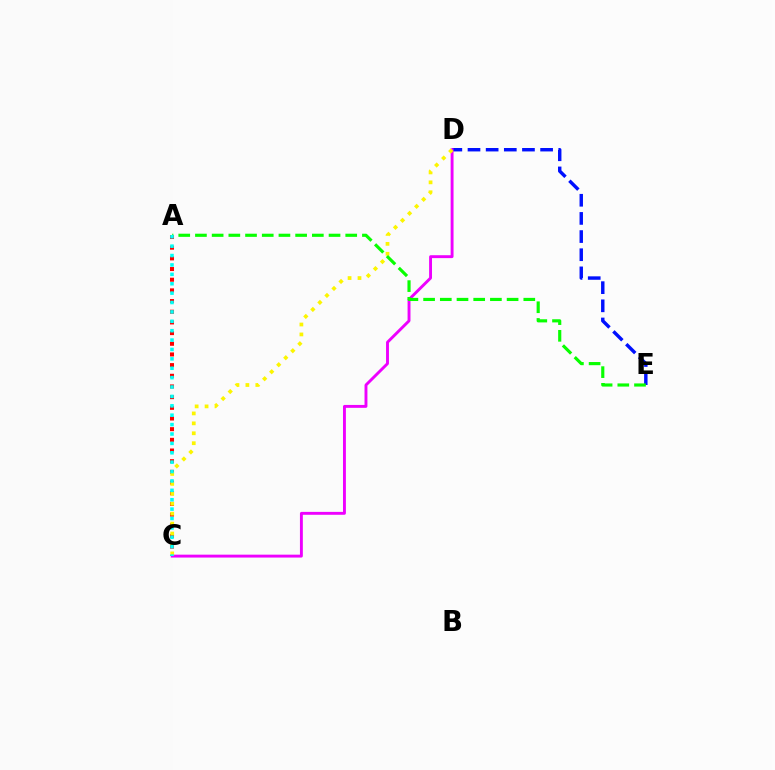{('D', 'E'): [{'color': '#0010ff', 'line_style': 'dashed', 'thickness': 2.47}], ('A', 'C'): [{'color': '#ff0000', 'line_style': 'dotted', 'thickness': 2.9}, {'color': '#00fff6', 'line_style': 'dotted', 'thickness': 2.55}], ('C', 'D'): [{'color': '#ee00ff', 'line_style': 'solid', 'thickness': 2.09}, {'color': '#fcf500', 'line_style': 'dotted', 'thickness': 2.7}], ('A', 'E'): [{'color': '#08ff00', 'line_style': 'dashed', 'thickness': 2.27}]}